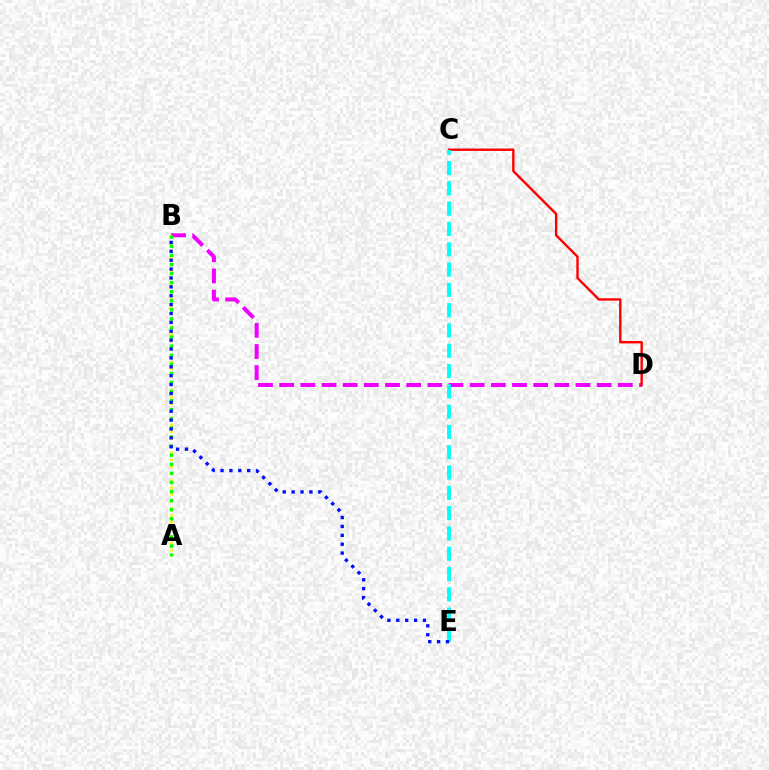{('B', 'D'): [{'color': '#ee00ff', 'line_style': 'dashed', 'thickness': 2.88}], ('A', 'B'): [{'color': '#fcf500', 'line_style': 'dotted', 'thickness': 1.89}, {'color': '#08ff00', 'line_style': 'dotted', 'thickness': 2.47}], ('C', 'D'): [{'color': '#ff0000', 'line_style': 'solid', 'thickness': 1.72}], ('C', 'E'): [{'color': '#00fff6', 'line_style': 'dashed', 'thickness': 2.76}], ('B', 'E'): [{'color': '#0010ff', 'line_style': 'dotted', 'thickness': 2.41}]}